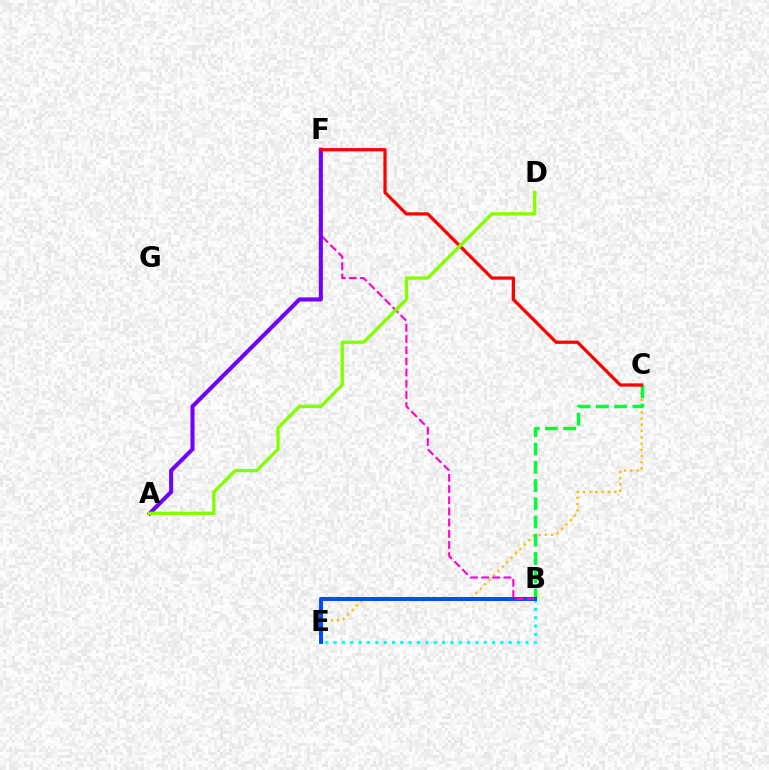{('B', 'E'): [{'color': '#00fff6', 'line_style': 'dotted', 'thickness': 2.27}, {'color': '#004bff', 'line_style': 'solid', 'thickness': 2.85}], ('C', 'E'): [{'color': '#ffbd00', 'line_style': 'dotted', 'thickness': 1.69}], ('B', 'C'): [{'color': '#00ff39', 'line_style': 'dashed', 'thickness': 2.48}], ('B', 'F'): [{'color': '#ff00cf', 'line_style': 'dashed', 'thickness': 1.52}], ('A', 'F'): [{'color': '#7200ff', 'line_style': 'solid', 'thickness': 2.93}], ('C', 'F'): [{'color': '#ff0000', 'line_style': 'solid', 'thickness': 2.34}], ('A', 'D'): [{'color': '#84ff00', 'line_style': 'solid', 'thickness': 2.41}]}